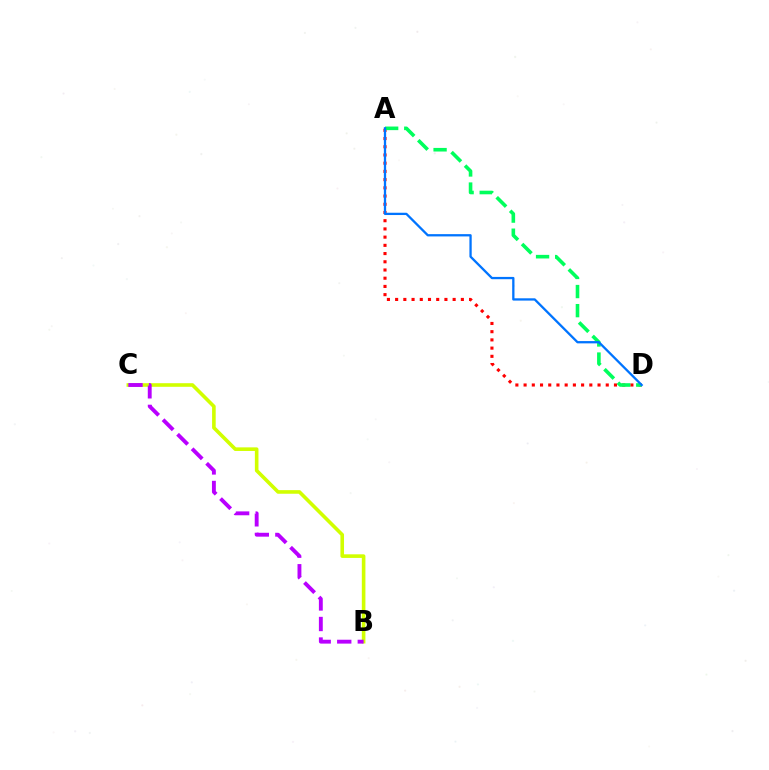{('A', 'D'): [{'color': '#ff0000', 'line_style': 'dotted', 'thickness': 2.23}, {'color': '#00ff5c', 'line_style': 'dashed', 'thickness': 2.59}, {'color': '#0074ff', 'line_style': 'solid', 'thickness': 1.65}], ('B', 'C'): [{'color': '#d1ff00', 'line_style': 'solid', 'thickness': 2.6}, {'color': '#b900ff', 'line_style': 'dashed', 'thickness': 2.79}]}